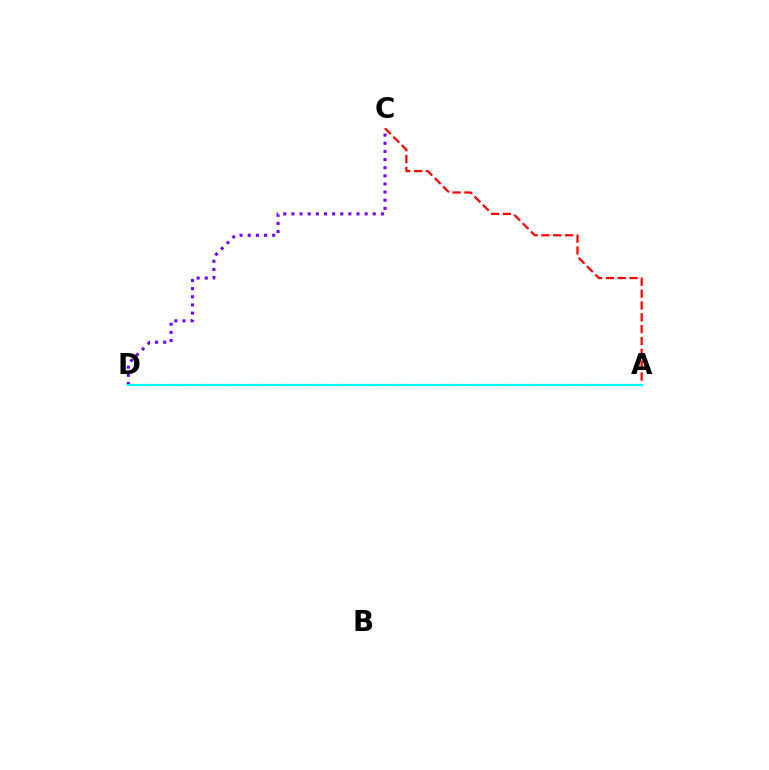{('C', 'D'): [{'color': '#7200ff', 'line_style': 'dotted', 'thickness': 2.21}], ('A', 'C'): [{'color': '#ff0000', 'line_style': 'dashed', 'thickness': 1.61}], ('A', 'D'): [{'color': '#84ff00', 'line_style': 'dotted', 'thickness': 1.68}, {'color': '#00fff6', 'line_style': 'solid', 'thickness': 1.53}]}